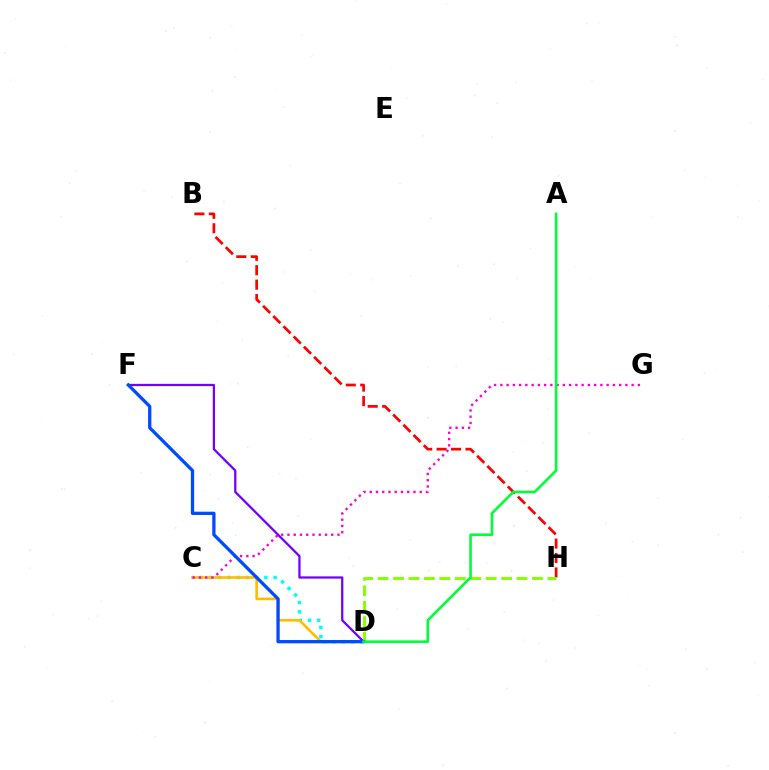{('B', 'H'): [{'color': '#ff0000', 'line_style': 'dashed', 'thickness': 1.96}], ('C', 'D'): [{'color': '#00fff6', 'line_style': 'dotted', 'thickness': 2.51}, {'color': '#ffbd00', 'line_style': 'solid', 'thickness': 1.91}], ('D', 'H'): [{'color': '#84ff00', 'line_style': 'dashed', 'thickness': 2.1}], ('C', 'G'): [{'color': '#ff00cf', 'line_style': 'dotted', 'thickness': 1.7}], ('D', 'F'): [{'color': '#7200ff', 'line_style': 'solid', 'thickness': 1.63}, {'color': '#004bff', 'line_style': 'solid', 'thickness': 2.36}], ('A', 'D'): [{'color': '#00ff39', 'line_style': 'solid', 'thickness': 1.89}]}